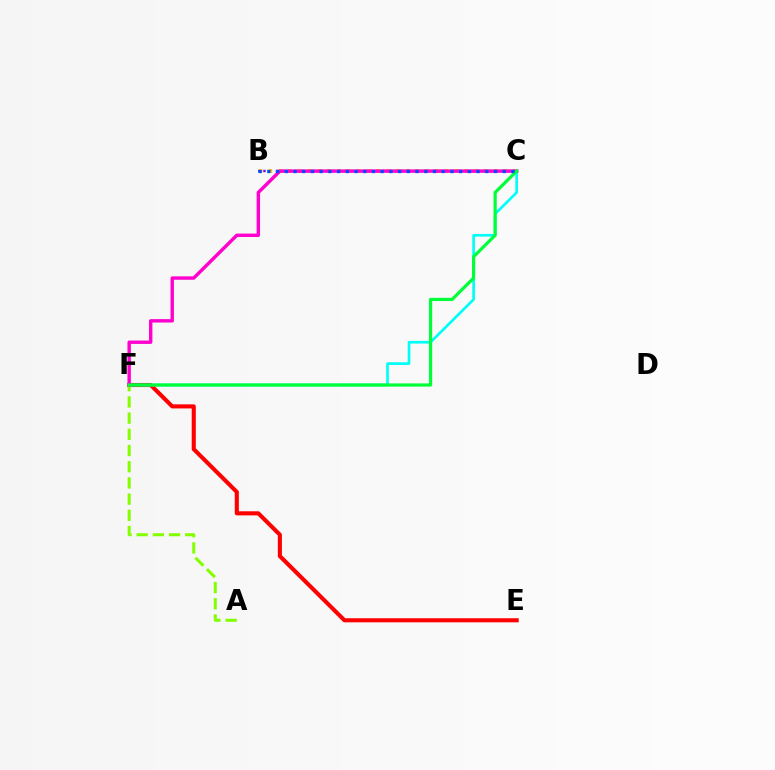{('B', 'C'): [{'color': '#7200ff', 'line_style': 'dotted', 'thickness': 1.71}, {'color': '#ffbd00', 'line_style': 'dotted', 'thickness': 2.66}, {'color': '#004bff', 'line_style': 'dotted', 'thickness': 2.37}], ('E', 'F'): [{'color': '#ff0000', 'line_style': 'solid', 'thickness': 2.95}], ('C', 'F'): [{'color': '#00fff6', 'line_style': 'solid', 'thickness': 1.93}, {'color': '#ff00cf', 'line_style': 'solid', 'thickness': 2.45}, {'color': '#00ff39', 'line_style': 'solid', 'thickness': 2.31}], ('A', 'F'): [{'color': '#84ff00', 'line_style': 'dashed', 'thickness': 2.2}]}